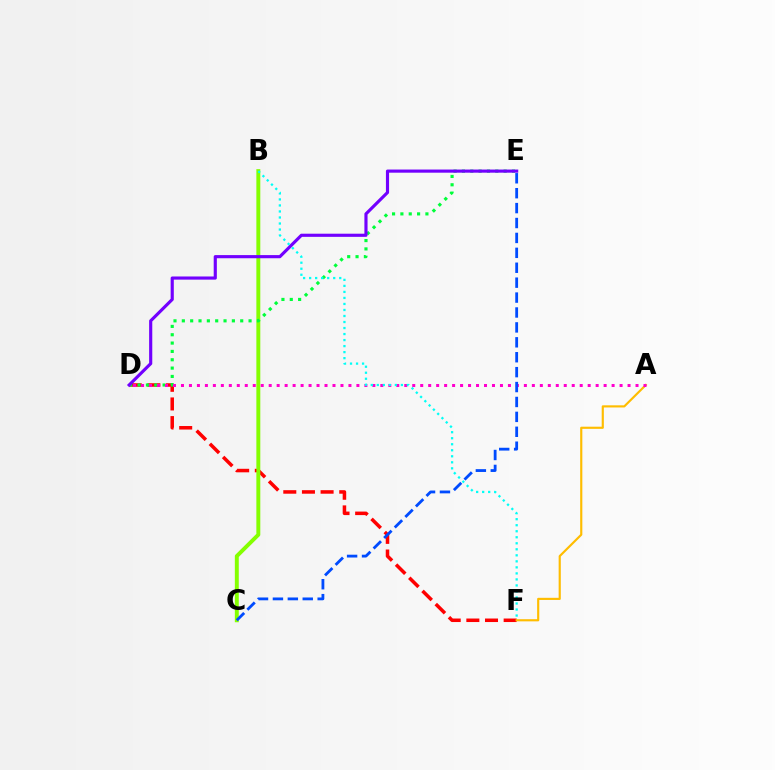{('D', 'F'): [{'color': '#ff0000', 'line_style': 'dashed', 'thickness': 2.53}], ('B', 'C'): [{'color': '#84ff00', 'line_style': 'solid', 'thickness': 2.83}], ('D', 'E'): [{'color': '#00ff39', 'line_style': 'dotted', 'thickness': 2.27}, {'color': '#7200ff', 'line_style': 'solid', 'thickness': 2.27}], ('A', 'F'): [{'color': '#ffbd00', 'line_style': 'solid', 'thickness': 1.55}], ('A', 'D'): [{'color': '#ff00cf', 'line_style': 'dotted', 'thickness': 2.17}], ('C', 'E'): [{'color': '#004bff', 'line_style': 'dashed', 'thickness': 2.03}], ('B', 'F'): [{'color': '#00fff6', 'line_style': 'dotted', 'thickness': 1.64}]}